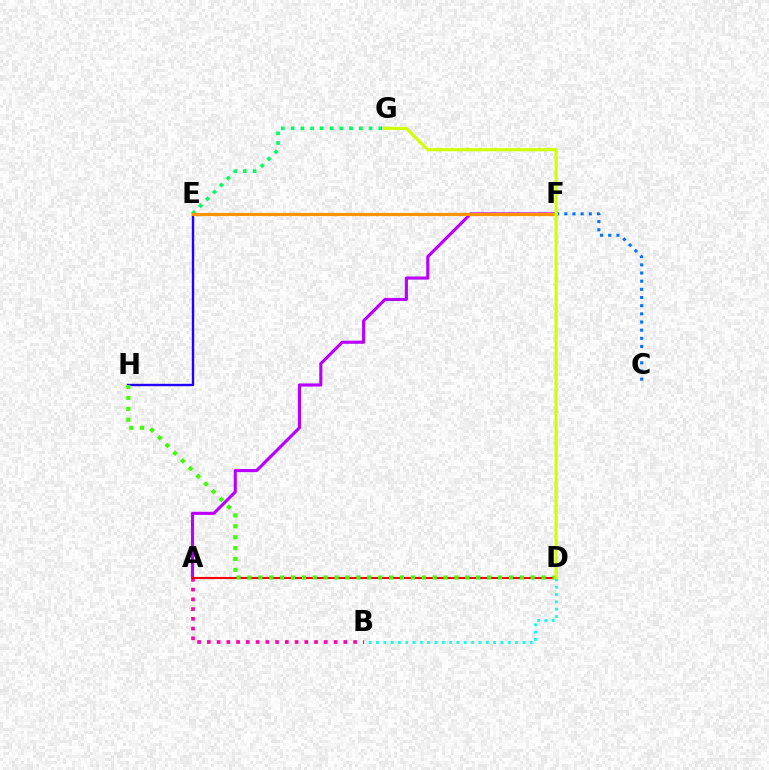{('A', 'B'): [{'color': '#ff00ac', 'line_style': 'dotted', 'thickness': 2.65}], ('C', 'F'): [{'color': '#0074ff', 'line_style': 'dotted', 'thickness': 2.22}], ('E', 'H'): [{'color': '#2500ff', 'line_style': 'solid', 'thickness': 1.71}], ('A', 'F'): [{'color': '#b900ff', 'line_style': 'solid', 'thickness': 2.24}], ('A', 'D'): [{'color': '#ff0000', 'line_style': 'solid', 'thickness': 1.5}], ('B', 'D'): [{'color': '#00fff6', 'line_style': 'dotted', 'thickness': 1.99}], ('E', 'G'): [{'color': '#00ff5c', 'line_style': 'dotted', 'thickness': 2.65}], ('D', 'H'): [{'color': '#3dff00', 'line_style': 'dotted', 'thickness': 2.96}], ('E', 'F'): [{'color': '#ff9400', 'line_style': 'solid', 'thickness': 2.25}], ('D', 'G'): [{'color': '#d1ff00', 'line_style': 'solid', 'thickness': 2.24}]}